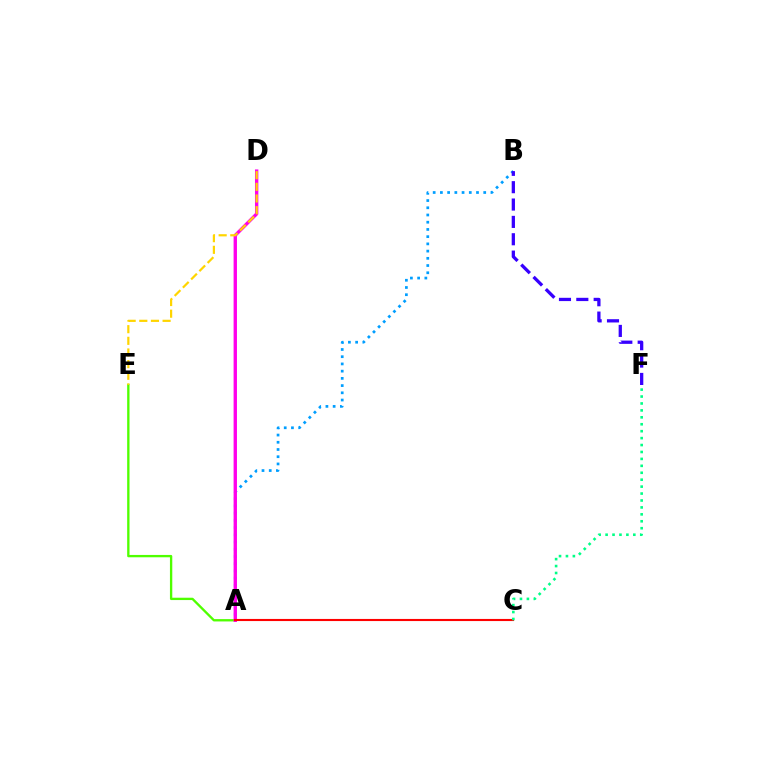{('A', 'E'): [{'color': '#4fff00', 'line_style': 'solid', 'thickness': 1.68}], ('A', 'B'): [{'color': '#009eff', 'line_style': 'dotted', 'thickness': 1.96}], ('B', 'F'): [{'color': '#3700ff', 'line_style': 'dashed', 'thickness': 2.36}], ('A', 'D'): [{'color': '#ff00ed', 'line_style': 'solid', 'thickness': 2.42}], ('A', 'C'): [{'color': '#ff0000', 'line_style': 'solid', 'thickness': 1.52}], ('C', 'F'): [{'color': '#00ff86', 'line_style': 'dotted', 'thickness': 1.88}], ('D', 'E'): [{'color': '#ffd500', 'line_style': 'dashed', 'thickness': 1.58}]}